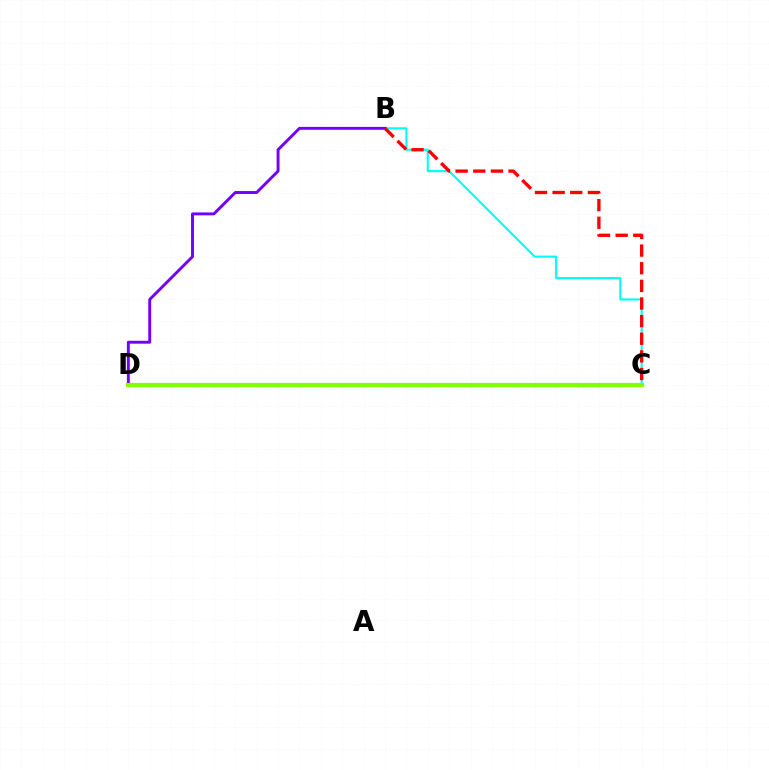{('B', 'C'): [{'color': '#00fff6', 'line_style': 'solid', 'thickness': 1.53}, {'color': '#ff0000', 'line_style': 'dashed', 'thickness': 2.4}], ('B', 'D'): [{'color': '#7200ff', 'line_style': 'solid', 'thickness': 2.1}], ('C', 'D'): [{'color': '#84ff00', 'line_style': 'solid', 'thickness': 3.0}]}